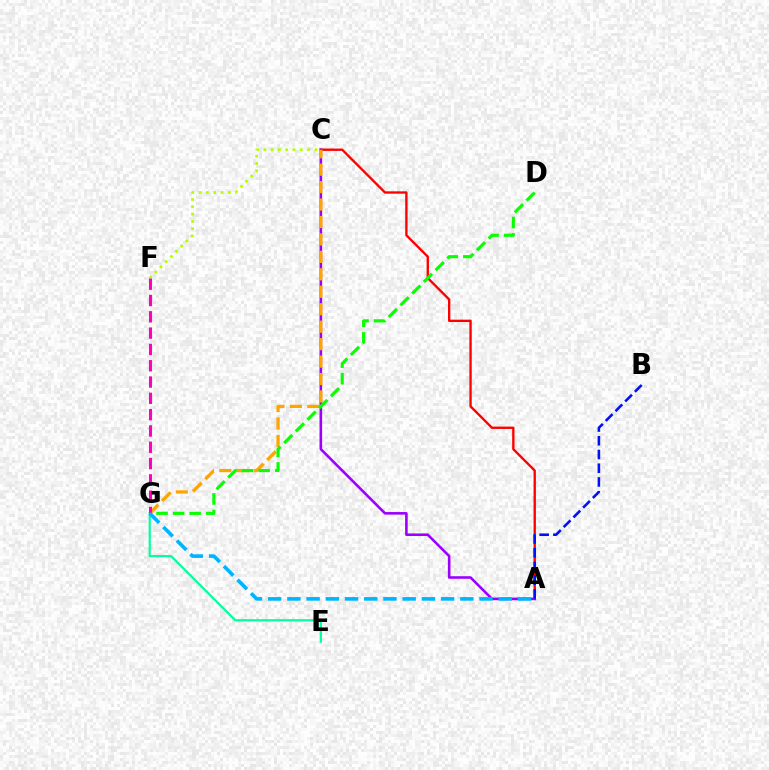{('A', 'C'): [{'color': '#ff0000', 'line_style': 'solid', 'thickness': 1.69}, {'color': '#9b00ff', 'line_style': 'solid', 'thickness': 1.87}], ('C', 'G'): [{'color': '#ffa500', 'line_style': 'dashed', 'thickness': 2.37}], ('D', 'G'): [{'color': '#08ff00', 'line_style': 'dashed', 'thickness': 2.25}], ('C', 'F'): [{'color': '#b3ff00', 'line_style': 'dotted', 'thickness': 1.98}], ('A', 'B'): [{'color': '#0010ff', 'line_style': 'dashed', 'thickness': 1.87}], ('E', 'G'): [{'color': '#00ff9d', 'line_style': 'solid', 'thickness': 1.56}], ('F', 'G'): [{'color': '#ff00bd', 'line_style': 'dashed', 'thickness': 2.22}], ('A', 'G'): [{'color': '#00b5ff', 'line_style': 'dashed', 'thickness': 2.61}]}